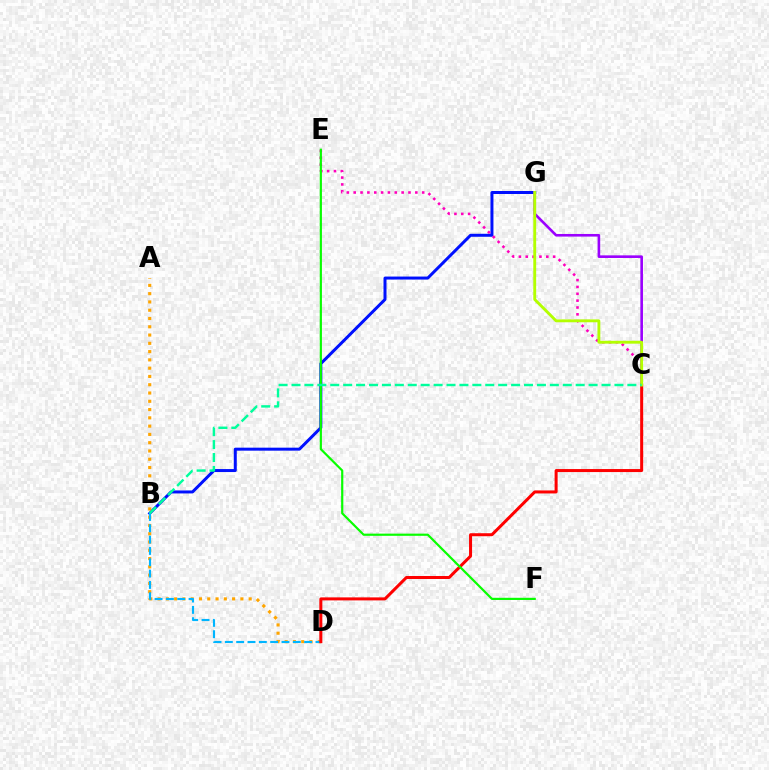{('B', 'G'): [{'color': '#0010ff', 'line_style': 'solid', 'thickness': 2.15}], ('A', 'D'): [{'color': '#ffa500', 'line_style': 'dotted', 'thickness': 2.25}], ('B', 'D'): [{'color': '#00b5ff', 'line_style': 'dashed', 'thickness': 1.54}], ('C', 'G'): [{'color': '#9b00ff', 'line_style': 'solid', 'thickness': 1.89}, {'color': '#b3ff00', 'line_style': 'solid', 'thickness': 2.07}], ('C', 'E'): [{'color': '#ff00bd', 'line_style': 'dotted', 'thickness': 1.86}], ('C', 'D'): [{'color': '#ff0000', 'line_style': 'solid', 'thickness': 2.17}], ('E', 'F'): [{'color': '#08ff00', 'line_style': 'solid', 'thickness': 1.58}], ('B', 'C'): [{'color': '#00ff9d', 'line_style': 'dashed', 'thickness': 1.75}]}